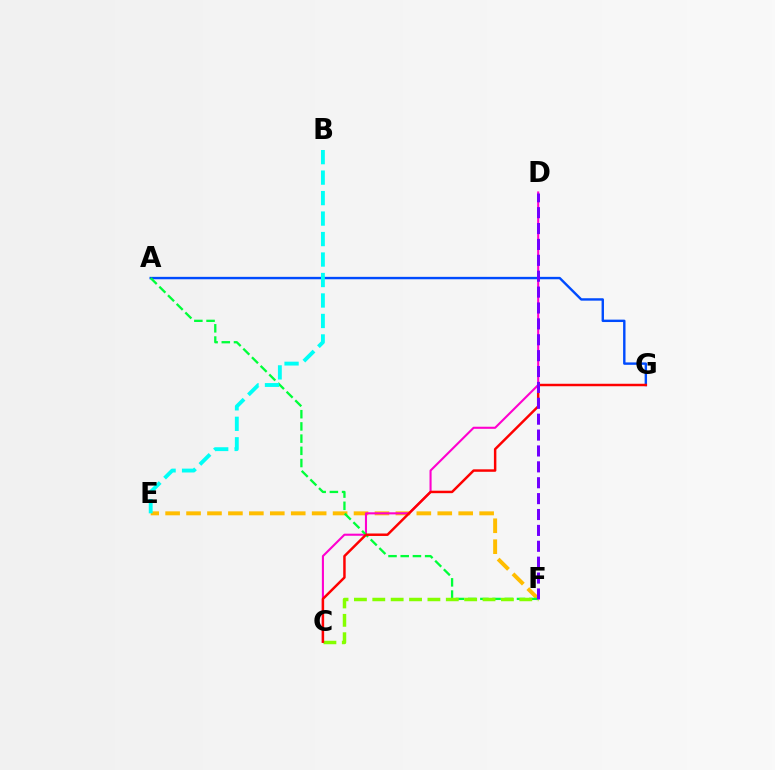{('A', 'G'): [{'color': '#004bff', 'line_style': 'solid', 'thickness': 1.73}], ('E', 'F'): [{'color': '#ffbd00', 'line_style': 'dashed', 'thickness': 2.84}], ('C', 'D'): [{'color': '#ff00cf', 'line_style': 'solid', 'thickness': 1.51}], ('A', 'F'): [{'color': '#00ff39', 'line_style': 'dashed', 'thickness': 1.66}], ('C', 'F'): [{'color': '#84ff00', 'line_style': 'dashed', 'thickness': 2.5}], ('C', 'G'): [{'color': '#ff0000', 'line_style': 'solid', 'thickness': 1.78}], ('B', 'E'): [{'color': '#00fff6', 'line_style': 'dashed', 'thickness': 2.78}], ('D', 'F'): [{'color': '#7200ff', 'line_style': 'dashed', 'thickness': 2.16}]}